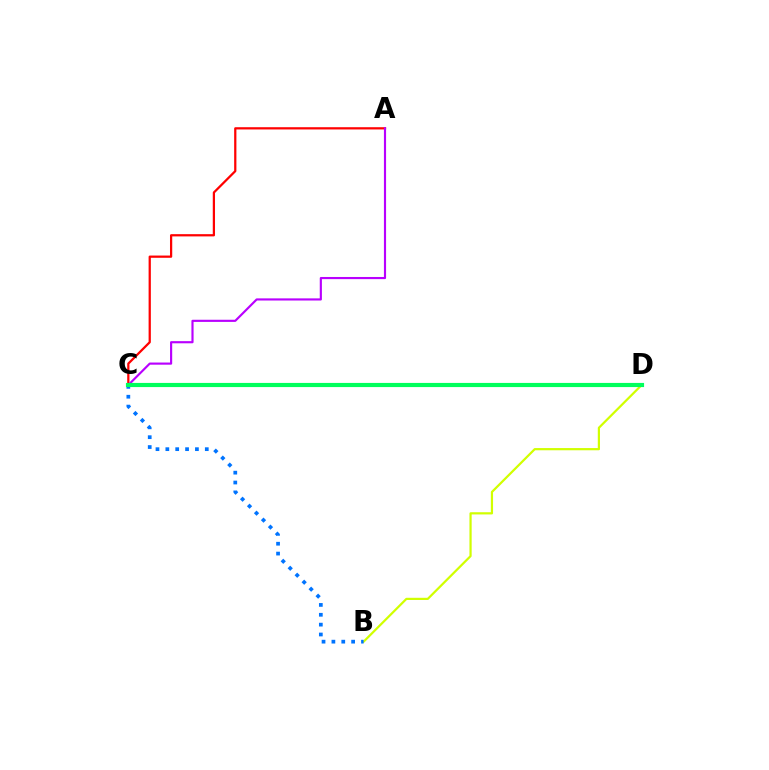{('A', 'C'): [{'color': '#ff0000', 'line_style': 'solid', 'thickness': 1.61}, {'color': '#b900ff', 'line_style': 'solid', 'thickness': 1.55}], ('B', 'D'): [{'color': '#d1ff00', 'line_style': 'solid', 'thickness': 1.59}], ('B', 'C'): [{'color': '#0074ff', 'line_style': 'dotted', 'thickness': 2.68}], ('C', 'D'): [{'color': '#00ff5c', 'line_style': 'solid', 'thickness': 2.99}]}